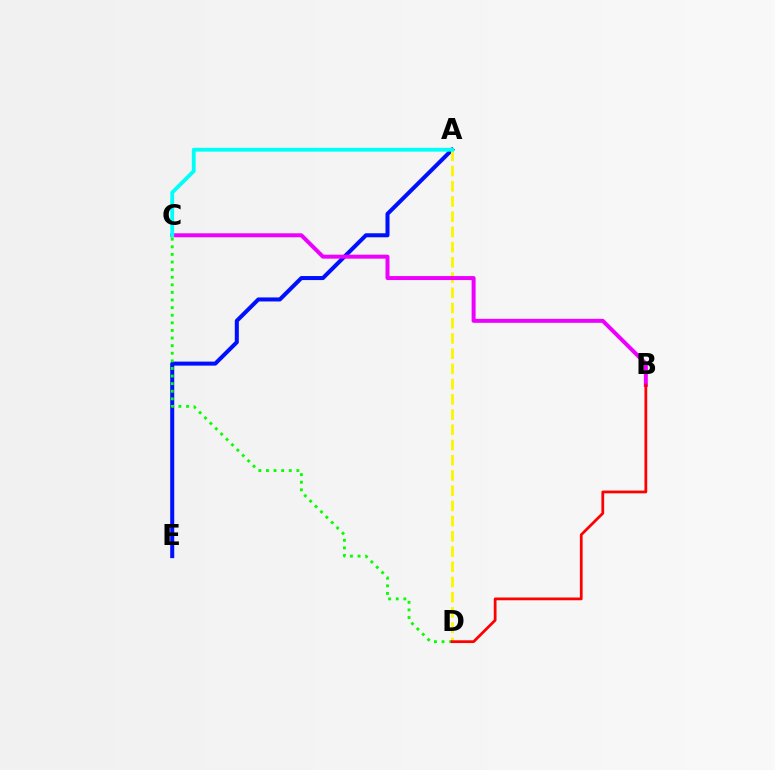{('A', 'E'): [{'color': '#0010ff', 'line_style': 'solid', 'thickness': 2.9}], ('A', 'D'): [{'color': '#fcf500', 'line_style': 'dashed', 'thickness': 2.07}], ('B', 'C'): [{'color': '#ee00ff', 'line_style': 'solid', 'thickness': 2.86}], ('A', 'C'): [{'color': '#00fff6', 'line_style': 'solid', 'thickness': 2.75}], ('C', 'D'): [{'color': '#08ff00', 'line_style': 'dotted', 'thickness': 2.07}], ('B', 'D'): [{'color': '#ff0000', 'line_style': 'solid', 'thickness': 1.98}]}